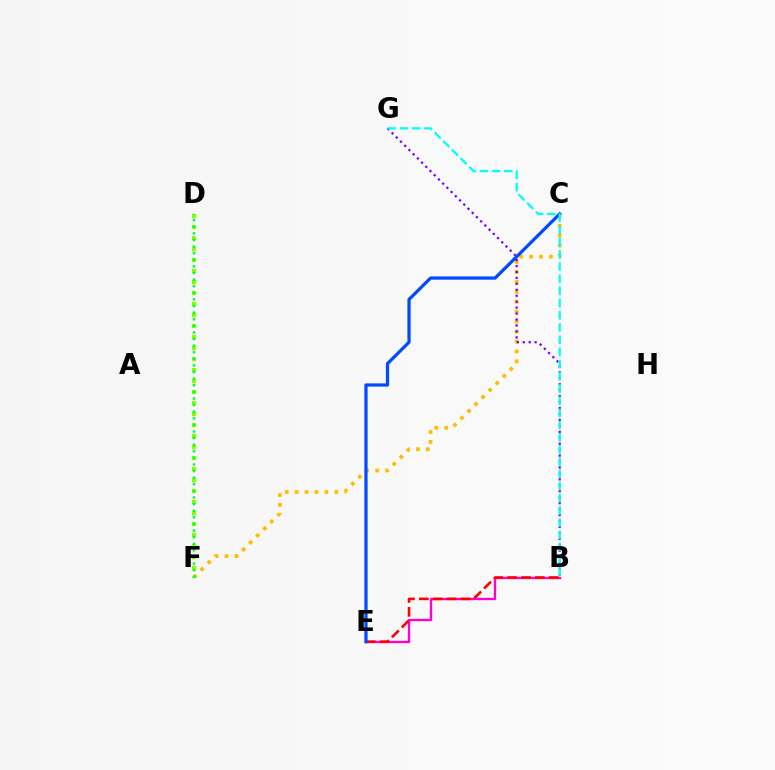{('C', 'F'): [{'color': '#ffbd00', 'line_style': 'dotted', 'thickness': 2.7}], ('B', 'E'): [{'color': '#ff00cf', 'line_style': 'solid', 'thickness': 1.69}, {'color': '#ff0000', 'line_style': 'dashed', 'thickness': 1.88}], ('B', 'G'): [{'color': '#7200ff', 'line_style': 'dotted', 'thickness': 1.62}, {'color': '#00fff6', 'line_style': 'dashed', 'thickness': 1.66}], ('D', 'F'): [{'color': '#84ff00', 'line_style': 'dotted', 'thickness': 2.99}, {'color': '#00ff39', 'line_style': 'dotted', 'thickness': 1.79}], ('C', 'E'): [{'color': '#004bff', 'line_style': 'solid', 'thickness': 2.33}]}